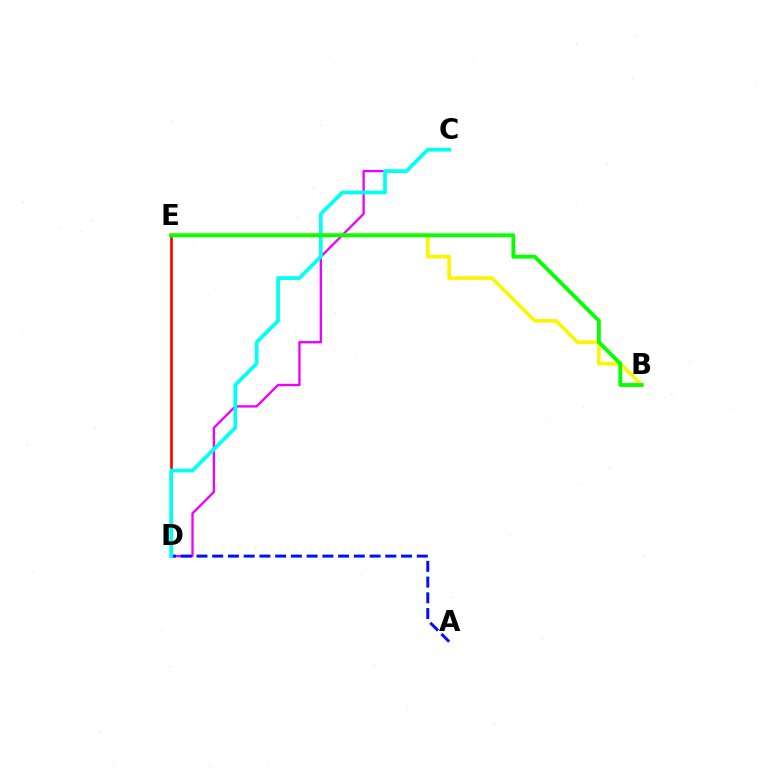{('C', 'D'): [{'color': '#ee00ff', 'line_style': 'solid', 'thickness': 1.67}, {'color': '#00fff6', 'line_style': 'solid', 'thickness': 2.68}], ('A', 'D'): [{'color': '#0010ff', 'line_style': 'dashed', 'thickness': 2.14}], ('D', 'E'): [{'color': '#ff0000', 'line_style': 'solid', 'thickness': 1.92}], ('B', 'E'): [{'color': '#fcf500', 'line_style': 'solid', 'thickness': 2.63}, {'color': '#08ff00', 'line_style': 'solid', 'thickness': 2.77}]}